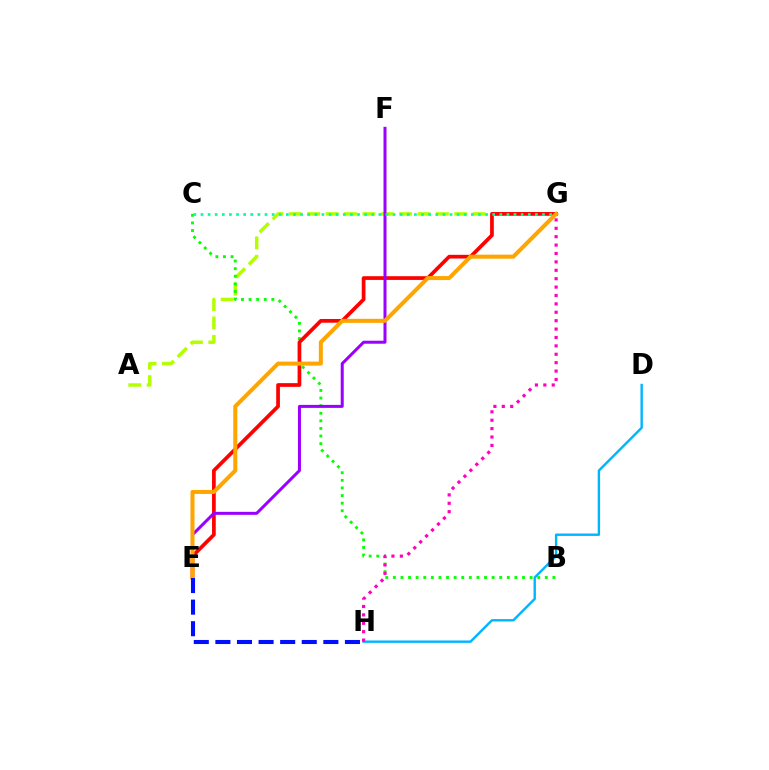{('D', 'H'): [{'color': '#00b5ff', 'line_style': 'solid', 'thickness': 1.72}], ('A', 'G'): [{'color': '#b3ff00', 'line_style': 'dashed', 'thickness': 2.5}], ('B', 'C'): [{'color': '#08ff00', 'line_style': 'dotted', 'thickness': 2.06}], ('G', 'H'): [{'color': '#ff00bd', 'line_style': 'dotted', 'thickness': 2.28}], ('E', 'G'): [{'color': '#ff0000', 'line_style': 'solid', 'thickness': 2.67}, {'color': '#ffa500', 'line_style': 'solid', 'thickness': 2.89}], ('E', 'F'): [{'color': '#9b00ff', 'line_style': 'solid', 'thickness': 2.16}], ('C', 'G'): [{'color': '#00ff9d', 'line_style': 'dotted', 'thickness': 1.93}], ('E', 'H'): [{'color': '#0010ff', 'line_style': 'dashed', 'thickness': 2.93}]}